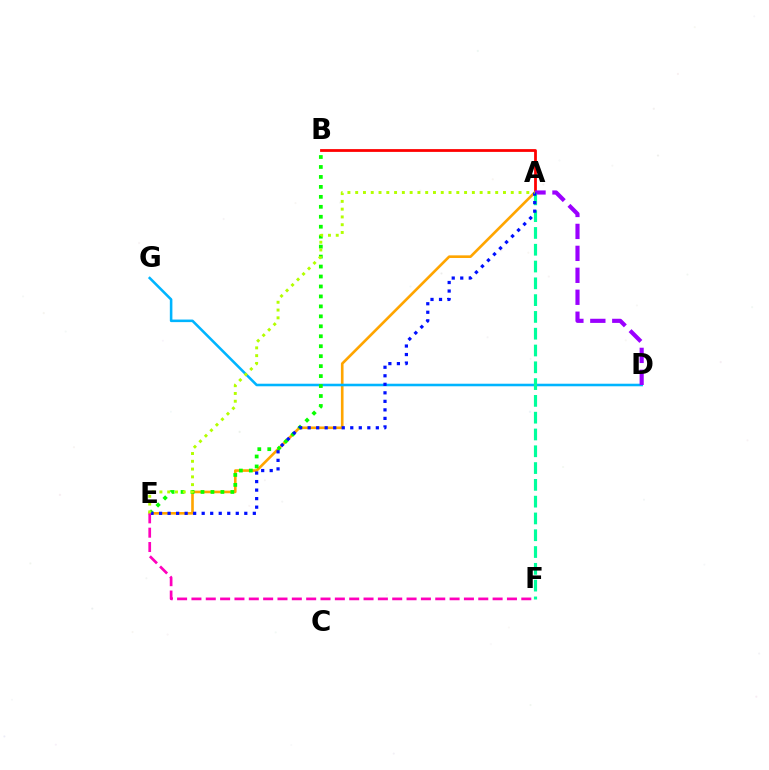{('A', 'E'): [{'color': '#ffa500', 'line_style': 'solid', 'thickness': 1.9}, {'color': '#0010ff', 'line_style': 'dotted', 'thickness': 2.32}, {'color': '#b3ff00', 'line_style': 'dotted', 'thickness': 2.11}], ('D', 'G'): [{'color': '#00b5ff', 'line_style': 'solid', 'thickness': 1.85}], ('A', 'B'): [{'color': '#ff0000', 'line_style': 'solid', 'thickness': 2.0}], ('B', 'E'): [{'color': '#08ff00', 'line_style': 'dotted', 'thickness': 2.71}], ('A', 'D'): [{'color': '#9b00ff', 'line_style': 'dashed', 'thickness': 2.98}], ('A', 'F'): [{'color': '#00ff9d', 'line_style': 'dashed', 'thickness': 2.28}], ('E', 'F'): [{'color': '#ff00bd', 'line_style': 'dashed', 'thickness': 1.95}]}